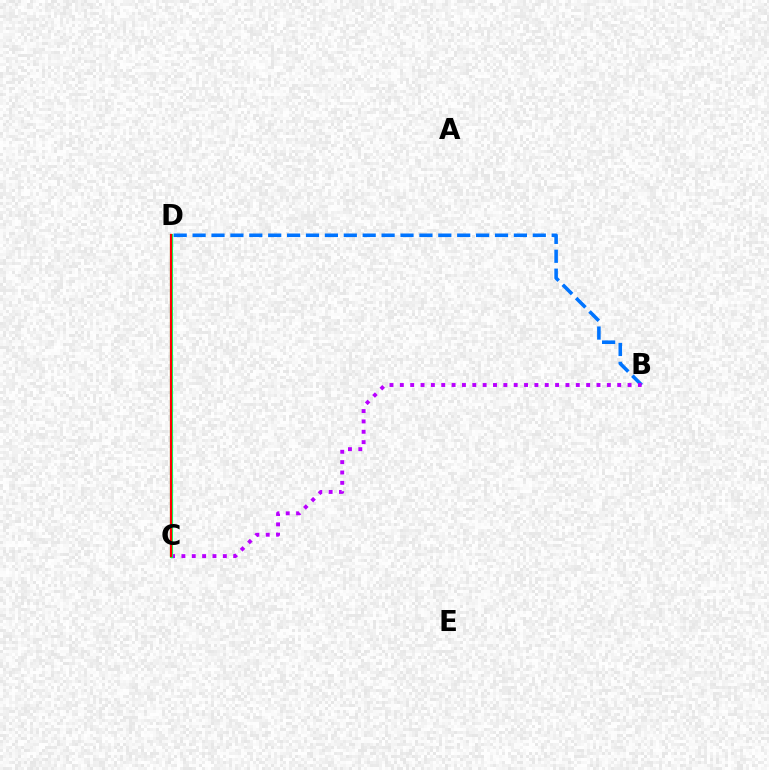{('B', 'D'): [{'color': '#0074ff', 'line_style': 'dashed', 'thickness': 2.57}], ('C', 'D'): [{'color': '#d1ff00', 'line_style': 'dashed', 'thickness': 1.85}, {'color': '#00ff5c', 'line_style': 'solid', 'thickness': 2.27}, {'color': '#ff0000', 'line_style': 'solid', 'thickness': 1.59}], ('B', 'C'): [{'color': '#b900ff', 'line_style': 'dotted', 'thickness': 2.81}]}